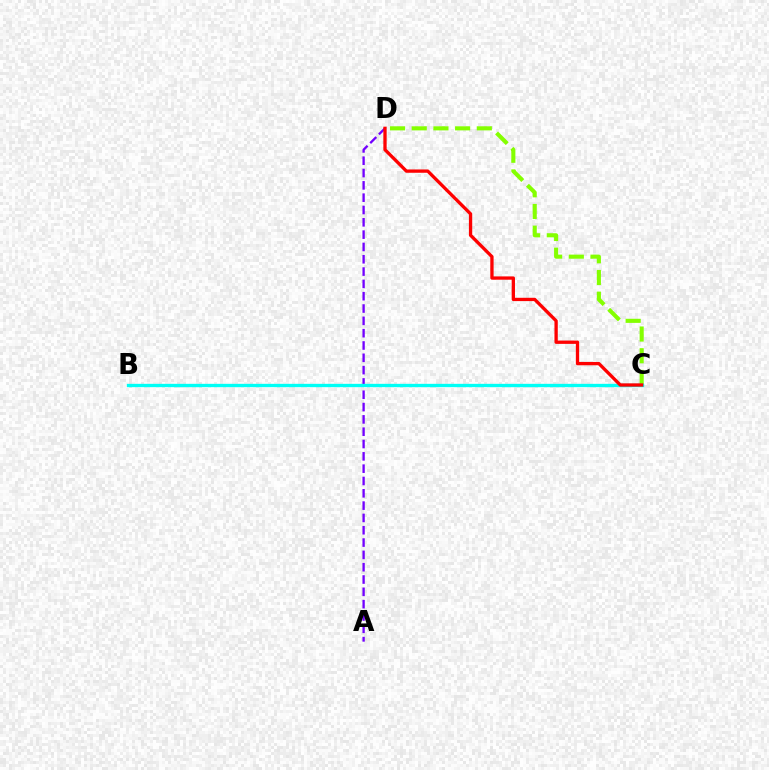{('C', 'D'): [{'color': '#84ff00', 'line_style': 'dashed', 'thickness': 2.95}, {'color': '#ff0000', 'line_style': 'solid', 'thickness': 2.38}], ('A', 'D'): [{'color': '#7200ff', 'line_style': 'dashed', 'thickness': 1.67}], ('B', 'C'): [{'color': '#00fff6', 'line_style': 'solid', 'thickness': 2.4}]}